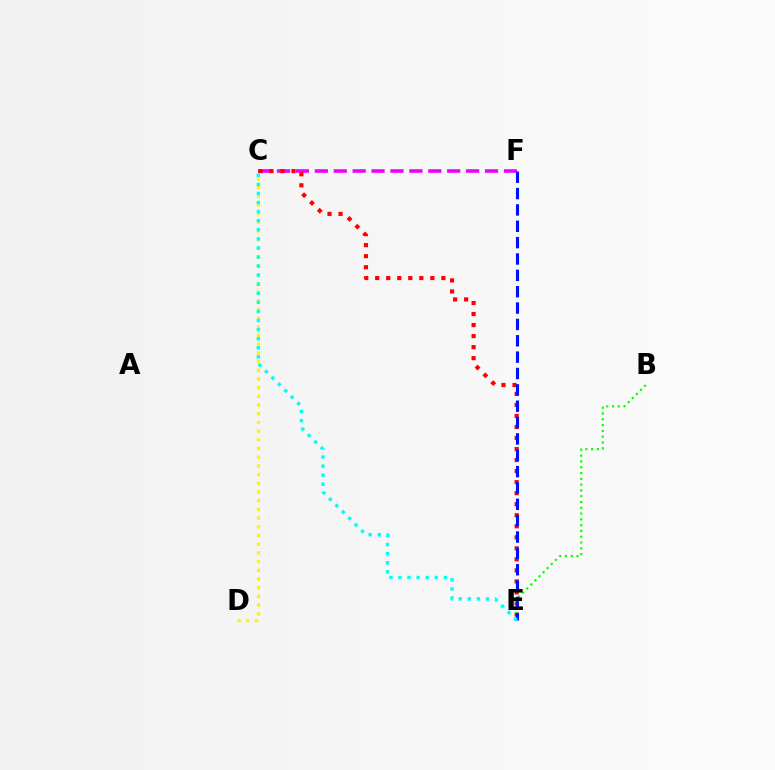{('C', 'F'): [{'color': '#ee00ff', 'line_style': 'dashed', 'thickness': 2.57}], ('C', 'D'): [{'color': '#fcf500', 'line_style': 'dotted', 'thickness': 2.36}], ('C', 'E'): [{'color': '#ff0000', 'line_style': 'dotted', 'thickness': 3.0}, {'color': '#00fff6', 'line_style': 'dotted', 'thickness': 2.47}], ('B', 'E'): [{'color': '#08ff00', 'line_style': 'dotted', 'thickness': 1.57}], ('E', 'F'): [{'color': '#0010ff', 'line_style': 'dashed', 'thickness': 2.22}]}